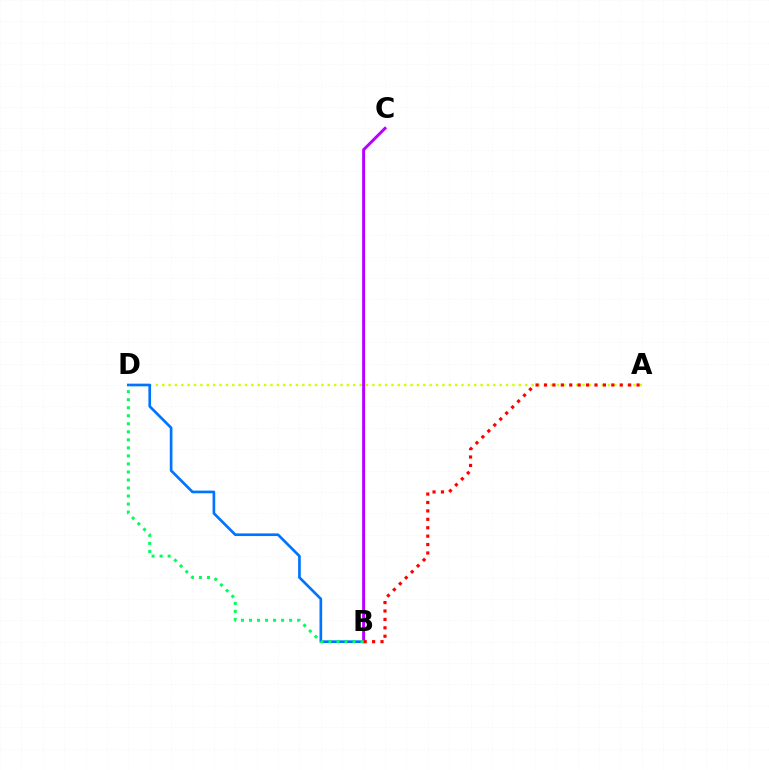{('A', 'D'): [{'color': '#d1ff00', 'line_style': 'dotted', 'thickness': 1.73}], ('B', 'C'): [{'color': '#b900ff', 'line_style': 'solid', 'thickness': 2.12}], ('B', 'D'): [{'color': '#0074ff', 'line_style': 'solid', 'thickness': 1.92}, {'color': '#00ff5c', 'line_style': 'dotted', 'thickness': 2.18}], ('A', 'B'): [{'color': '#ff0000', 'line_style': 'dotted', 'thickness': 2.29}]}